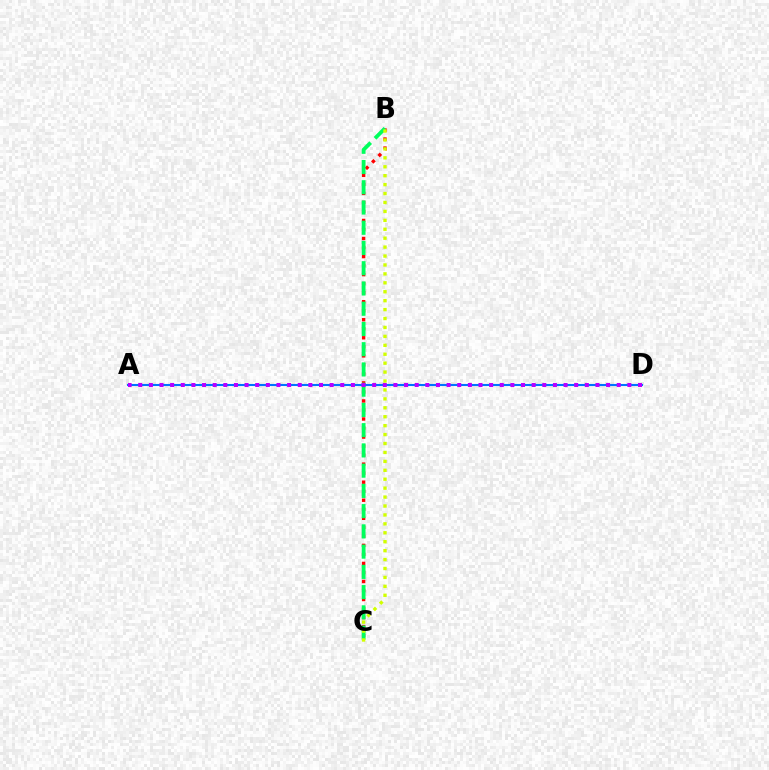{('B', 'C'): [{'color': '#ff0000', 'line_style': 'dotted', 'thickness': 2.45}, {'color': '#00ff5c', 'line_style': 'dashed', 'thickness': 2.75}, {'color': '#d1ff00', 'line_style': 'dotted', 'thickness': 2.43}], ('A', 'D'): [{'color': '#0074ff', 'line_style': 'solid', 'thickness': 1.5}, {'color': '#b900ff', 'line_style': 'dotted', 'thickness': 2.89}]}